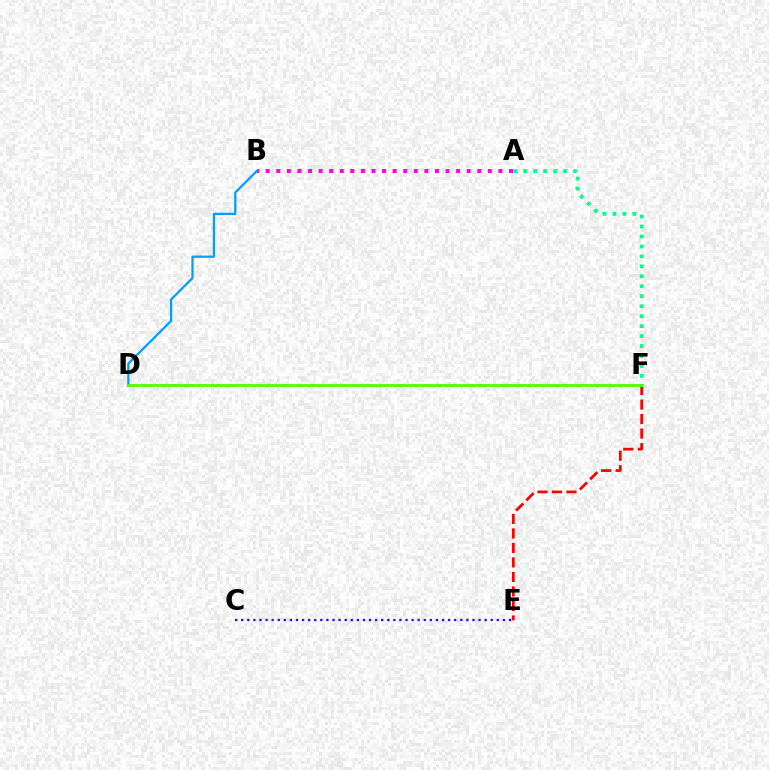{('D', 'F'): [{'color': '#ffd500', 'line_style': 'dashed', 'thickness': 1.91}, {'color': '#4fff00', 'line_style': 'solid', 'thickness': 1.96}], ('E', 'F'): [{'color': '#ff0000', 'line_style': 'dashed', 'thickness': 1.97}], ('C', 'E'): [{'color': '#3700ff', 'line_style': 'dotted', 'thickness': 1.65}], ('A', 'B'): [{'color': '#ff00ed', 'line_style': 'dotted', 'thickness': 2.87}], ('A', 'F'): [{'color': '#00ff86', 'line_style': 'dotted', 'thickness': 2.71}], ('B', 'D'): [{'color': '#009eff', 'line_style': 'solid', 'thickness': 1.6}]}